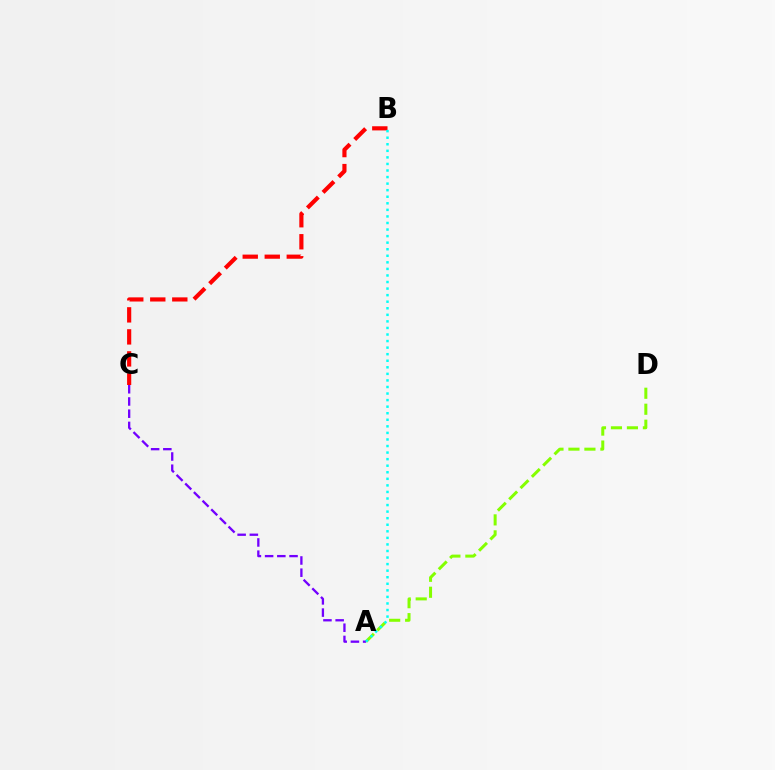{('A', 'D'): [{'color': '#84ff00', 'line_style': 'dashed', 'thickness': 2.17}], ('B', 'C'): [{'color': '#ff0000', 'line_style': 'dashed', 'thickness': 2.99}], ('A', 'C'): [{'color': '#7200ff', 'line_style': 'dashed', 'thickness': 1.66}], ('A', 'B'): [{'color': '#00fff6', 'line_style': 'dotted', 'thickness': 1.78}]}